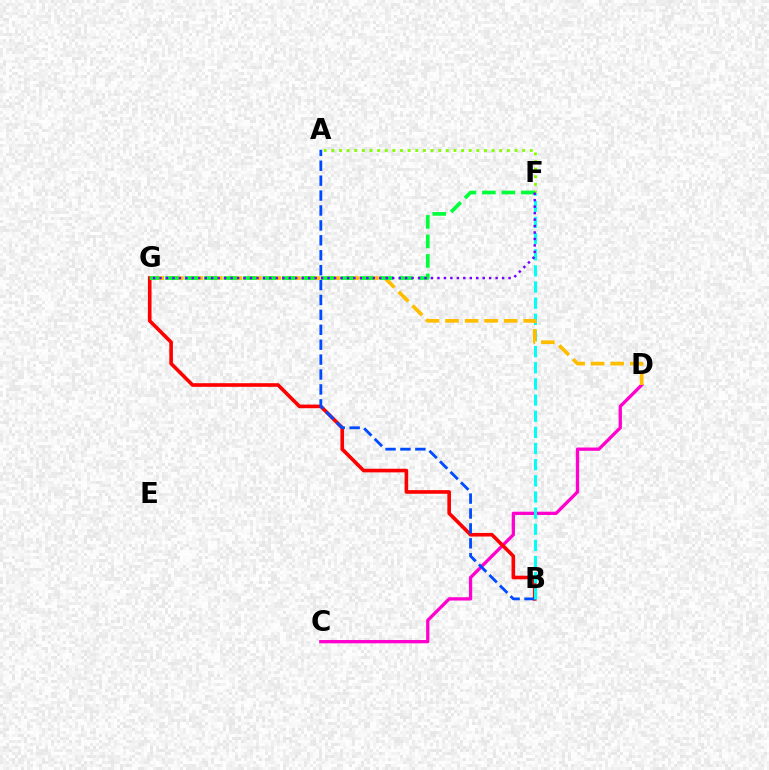{('A', 'F'): [{'color': '#84ff00', 'line_style': 'dotted', 'thickness': 2.07}], ('C', 'D'): [{'color': '#ff00cf', 'line_style': 'solid', 'thickness': 2.36}], ('B', 'G'): [{'color': '#ff0000', 'line_style': 'solid', 'thickness': 2.6}], ('A', 'B'): [{'color': '#004bff', 'line_style': 'dashed', 'thickness': 2.03}], ('B', 'F'): [{'color': '#00fff6', 'line_style': 'dashed', 'thickness': 2.19}], ('D', 'G'): [{'color': '#ffbd00', 'line_style': 'dashed', 'thickness': 2.65}], ('F', 'G'): [{'color': '#00ff39', 'line_style': 'dashed', 'thickness': 2.65}, {'color': '#7200ff', 'line_style': 'dotted', 'thickness': 1.76}]}